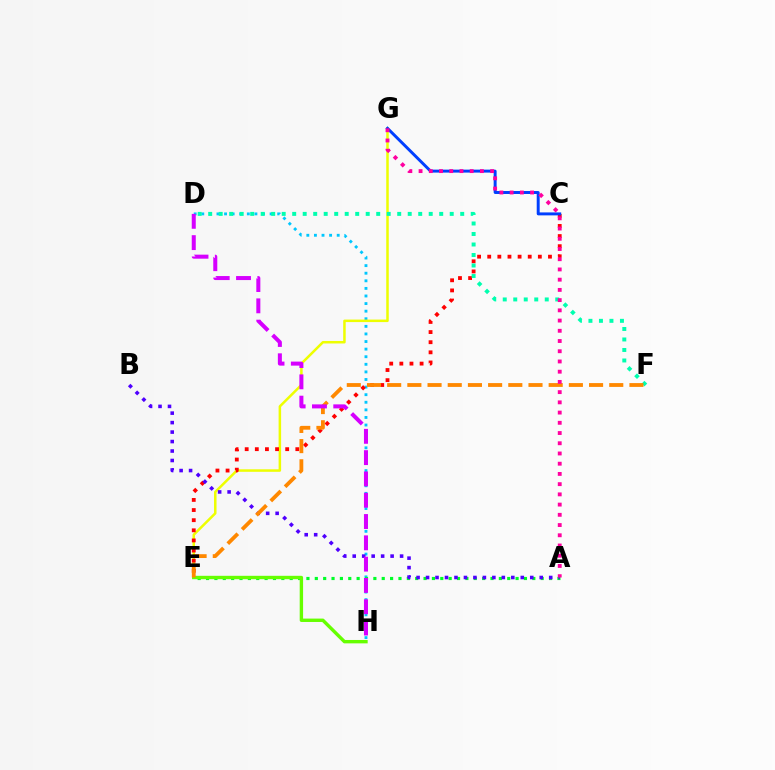{('D', 'H'): [{'color': '#00c7ff', 'line_style': 'dotted', 'thickness': 2.06}, {'color': '#d600ff', 'line_style': 'dashed', 'thickness': 2.89}], ('E', 'G'): [{'color': '#eeff00', 'line_style': 'solid', 'thickness': 1.81}], ('C', 'E'): [{'color': '#ff0000', 'line_style': 'dotted', 'thickness': 2.75}], ('C', 'G'): [{'color': '#003fff', 'line_style': 'solid', 'thickness': 2.13}], ('A', 'E'): [{'color': '#00ff27', 'line_style': 'dotted', 'thickness': 2.27}], ('A', 'B'): [{'color': '#4f00ff', 'line_style': 'dotted', 'thickness': 2.57}], ('E', 'H'): [{'color': '#66ff00', 'line_style': 'solid', 'thickness': 2.44}], ('D', 'F'): [{'color': '#00ffaf', 'line_style': 'dotted', 'thickness': 2.85}], ('E', 'F'): [{'color': '#ff8800', 'line_style': 'dashed', 'thickness': 2.74}], ('A', 'G'): [{'color': '#ff00a0', 'line_style': 'dotted', 'thickness': 2.78}]}